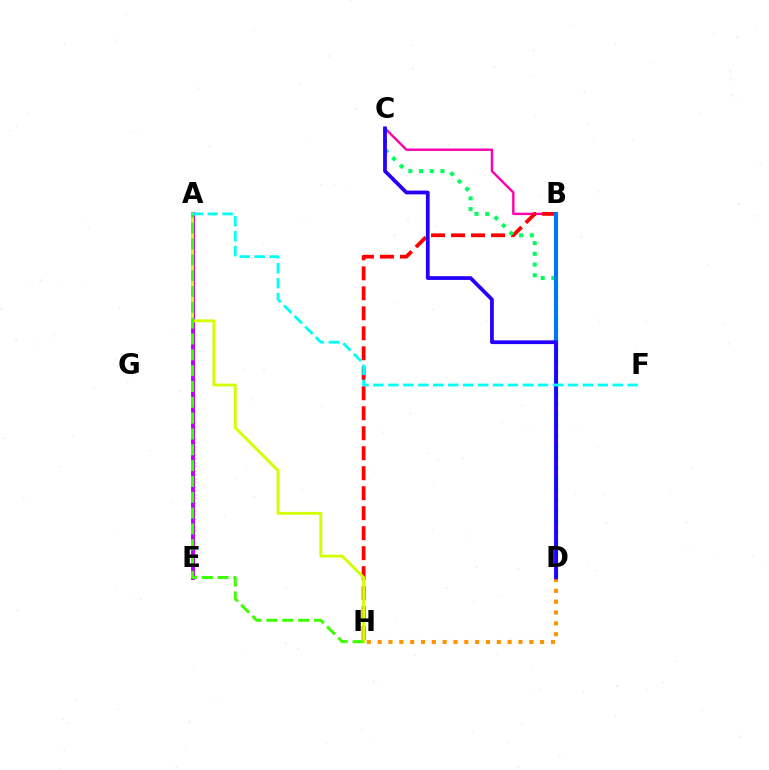{('B', 'C'): [{'color': '#ff00ac', 'line_style': 'solid', 'thickness': 1.74}], ('B', 'H'): [{'color': '#ff0000', 'line_style': 'dashed', 'thickness': 2.72}], ('A', 'E'): [{'color': '#b900ff', 'line_style': 'solid', 'thickness': 2.81}], ('C', 'D'): [{'color': '#00ff5c', 'line_style': 'dotted', 'thickness': 2.91}, {'color': '#2500ff', 'line_style': 'solid', 'thickness': 2.7}], ('A', 'H'): [{'color': '#d1ff00', 'line_style': 'solid', 'thickness': 2.07}, {'color': '#3dff00', 'line_style': 'dashed', 'thickness': 2.15}], ('B', 'D'): [{'color': '#0074ff', 'line_style': 'solid', 'thickness': 2.95}], ('D', 'H'): [{'color': '#ff9400', 'line_style': 'dotted', 'thickness': 2.94}], ('A', 'F'): [{'color': '#00fff6', 'line_style': 'dashed', 'thickness': 2.03}]}